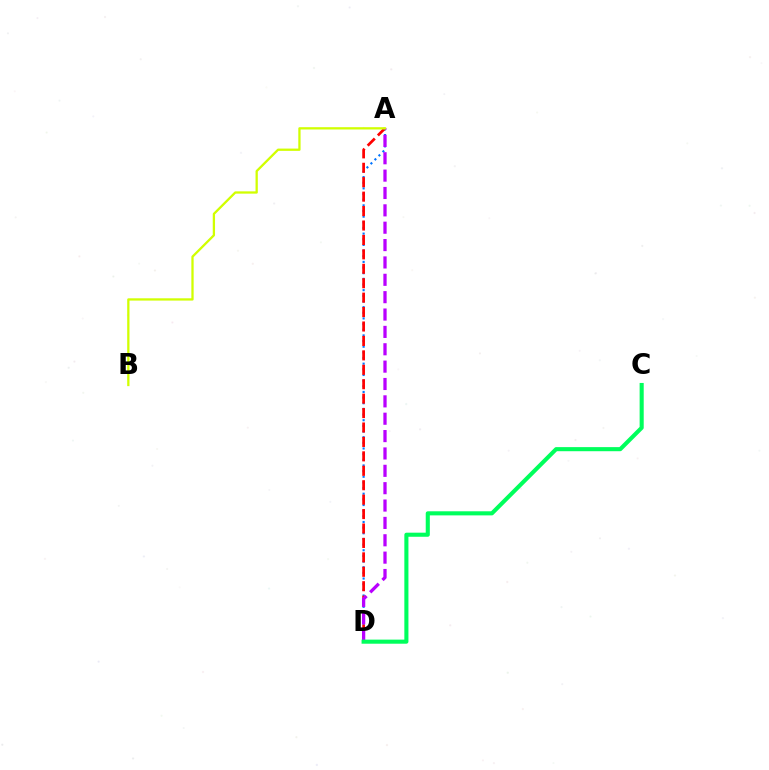{('A', 'D'): [{'color': '#0074ff', 'line_style': 'dotted', 'thickness': 1.54}, {'color': '#ff0000', 'line_style': 'dashed', 'thickness': 1.96}, {'color': '#b900ff', 'line_style': 'dashed', 'thickness': 2.36}], ('C', 'D'): [{'color': '#00ff5c', 'line_style': 'solid', 'thickness': 2.94}], ('A', 'B'): [{'color': '#d1ff00', 'line_style': 'solid', 'thickness': 1.65}]}